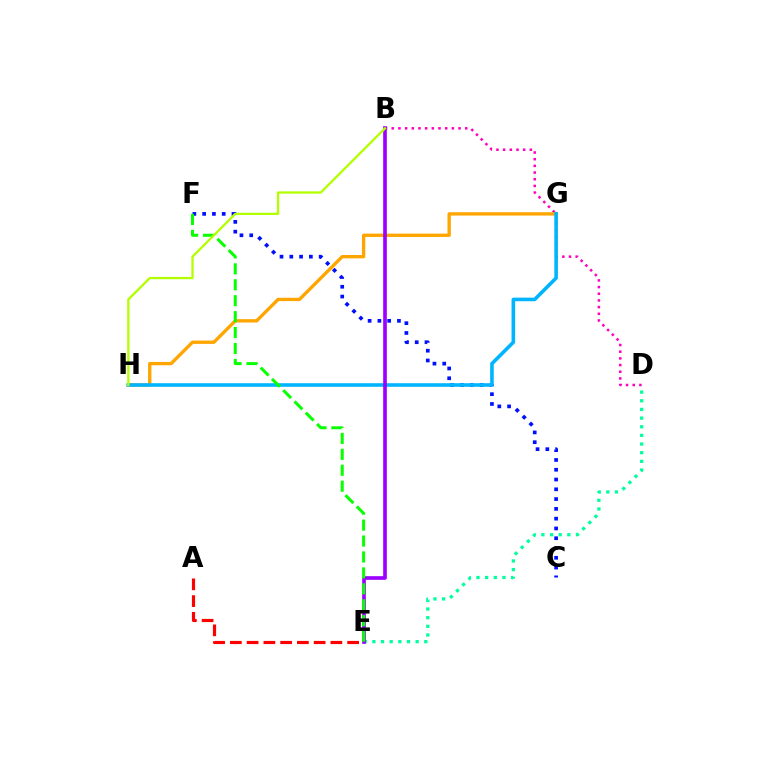{('B', 'D'): [{'color': '#ff00bd', 'line_style': 'dotted', 'thickness': 1.81}], ('A', 'E'): [{'color': '#ff0000', 'line_style': 'dashed', 'thickness': 2.28}], ('C', 'F'): [{'color': '#0010ff', 'line_style': 'dotted', 'thickness': 2.66}], ('D', 'E'): [{'color': '#00ff9d', 'line_style': 'dotted', 'thickness': 2.35}], ('G', 'H'): [{'color': '#ffa500', 'line_style': 'solid', 'thickness': 2.4}, {'color': '#00b5ff', 'line_style': 'solid', 'thickness': 2.58}], ('B', 'E'): [{'color': '#9b00ff', 'line_style': 'solid', 'thickness': 2.63}], ('E', 'F'): [{'color': '#08ff00', 'line_style': 'dashed', 'thickness': 2.16}], ('B', 'H'): [{'color': '#b3ff00', 'line_style': 'solid', 'thickness': 1.64}]}